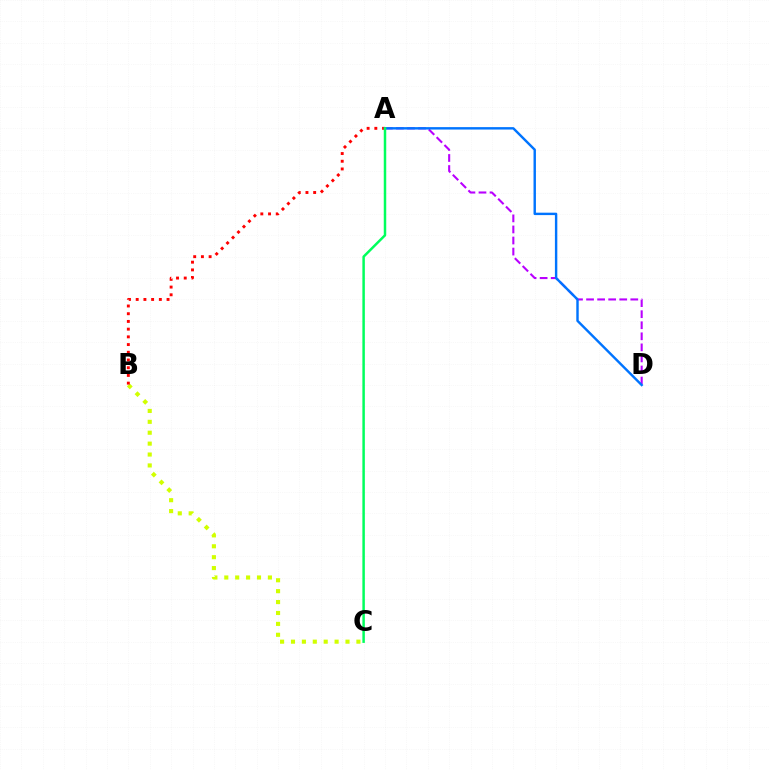{('B', 'C'): [{'color': '#d1ff00', 'line_style': 'dotted', 'thickness': 2.96}], ('A', 'B'): [{'color': '#ff0000', 'line_style': 'dotted', 'thickness': 2.1}], ('A', 'D'): [{'color': '#b900ff', 'line_style': 'dashed', 'thickness': 1.5}, {'color': '#0074ff', 'line_style': 'solid', 'thickness': 1.74}], ('A', 'C'): [{'color': '#00ff5c', 'line_style': 'solid', 'thickness': 1.79}]}